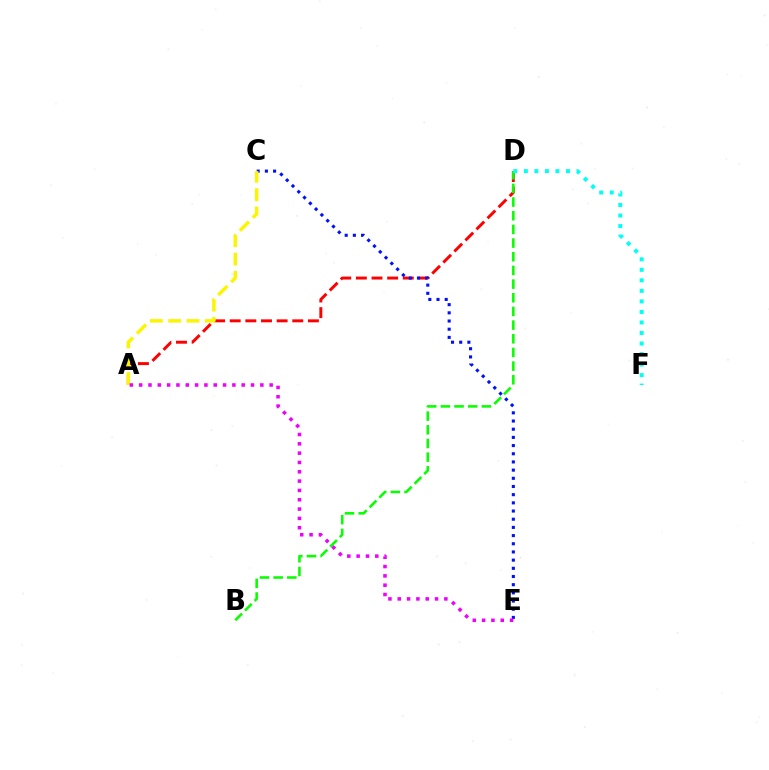{('A', 'D'): [{'color': '#ff0000', 'line_style': 'dashed', 'thickness': 2.12}], ('C', 'E'): [{'color': '#0010ff', 'line_style': 'dotted', 'thickness': 2.22}], ('B', 'D'): [{'color': '#08ff00', 'line_style': 'dashed', 'thickness': 1.86}], ('A', 'C'): [{'color': '#fcf500', 'line_style': 'dashed', 'thickness': 2.49}], ('D', 'F'): [{'color': '#00fff6', 'line_style': 'dotted', 'thickness': 2.86}], ('A', 'E'): [{'color': '#ee00ff', 'line_style': 'dotted', 'thickness': 2.53}]}